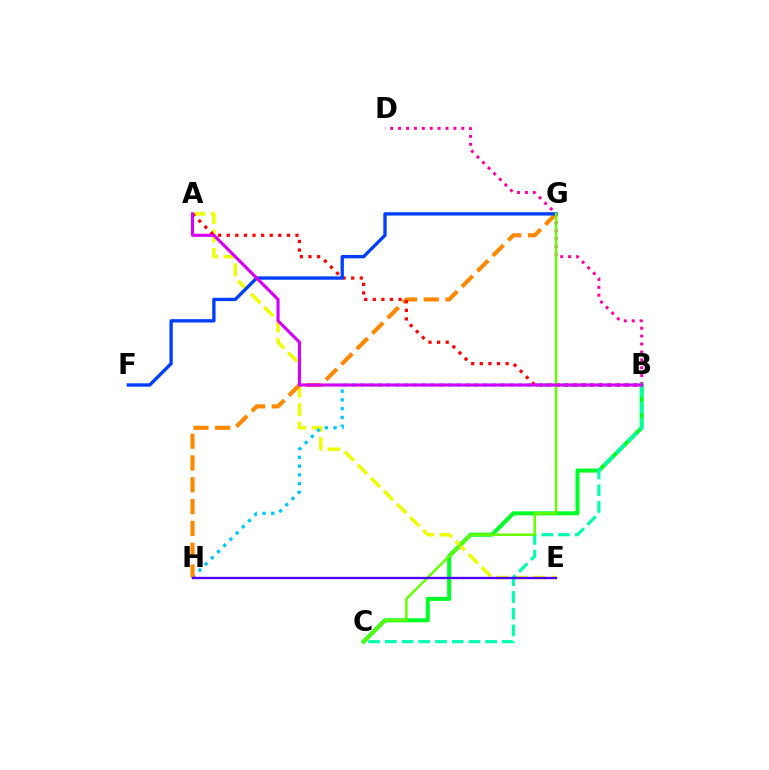{('B', 'D'): [{'color': '#ff00a0', 'line_style': 'dotted', 'thickness': 2.15}], ('B', 'C'): [{'color': '#00ff27', 'line_style': 'solid', 'thickness': 2.89}, {'color': '#00ffaf', 'line_style': 'dashed', 'thickness': 2.27}], ('A', 'E'): [{'color': '#eeff00', 'line_style': 'dashed', 'thickness': 2.51}], ('B', 'H'): [{'color': '#00c7ff', 'line_style': 'dotted', 'thickness': 2.38}], ('G', 'H'): [{'color': '#ff8800', 'line_style': 'dashed', 'thickness': 2.96}], ('A', 'B'): [{'color': '#ff0000', 'line_style': 'dotted', 'thickness': 2.34}, {'color': '#d600ff', 'line_style': 'solid', 'thickness': 2.24}], ('F', 'G'): [{'color': '#003fff', 'line_style': 'solid', 'thickness': 2.4}], ('C', 'G'): [{'color': '#66ff00', 'line_style': 'solid', 'thickness': 1.79}], ('E', 'H'): [{'color': '#4f00ff', 'line_style': 'solid', 'thickness': 1.69}]}